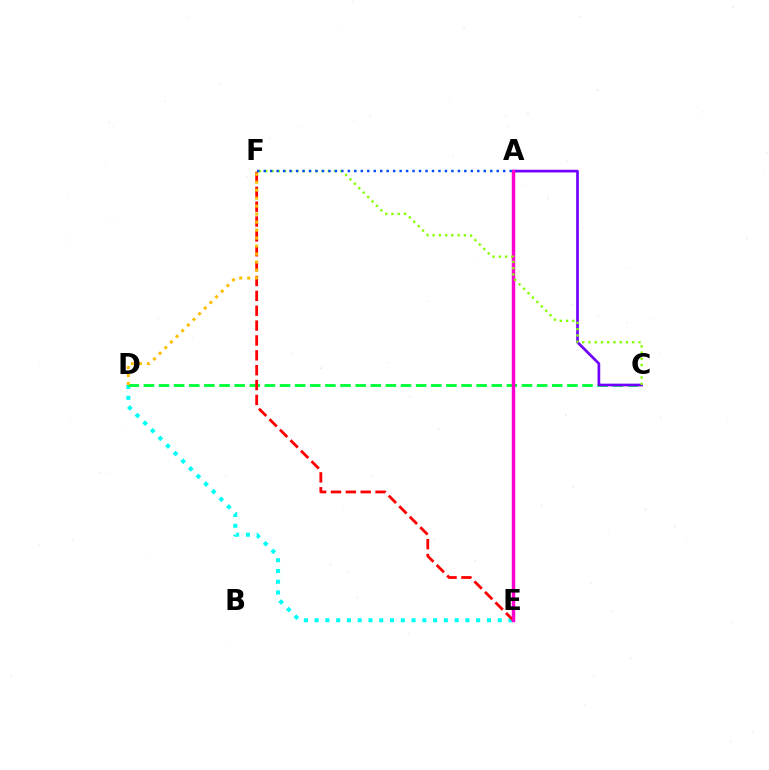{('D', 'E'): [{'color': '#00fff6', 'line_style': 'dotted', 'thickness': 2.93}], ('C', 'D'): [{'color': '#00ff39', 'line_style': 'dashed', 'thickness': 2.05}], ('E', 'F'): [{'color': '#ff0000', 'line_style': 'dashed', 'thickness': 2.02}], ('A', 'C'): [{'color': '#7200ff', 'line_style': 'solid', 'thickness': 1.94}], ('A', 'E'): [{'color': '#ff00cf', 'line_style': 'solid', 'thickness': 2.48}], ('C', 'F'): [{'color': '#84ff00', 'line_style': 'dotted', 'thickness': 1.7}], ('A', 'F'): [{'color': '#004bff', 'line_style': 'dotted', 'thickness': 1.76}], ('D', 'F'): [{'color': '#ffbd00', 'line_style': 'dotted', 'thickness': 2.17}]}